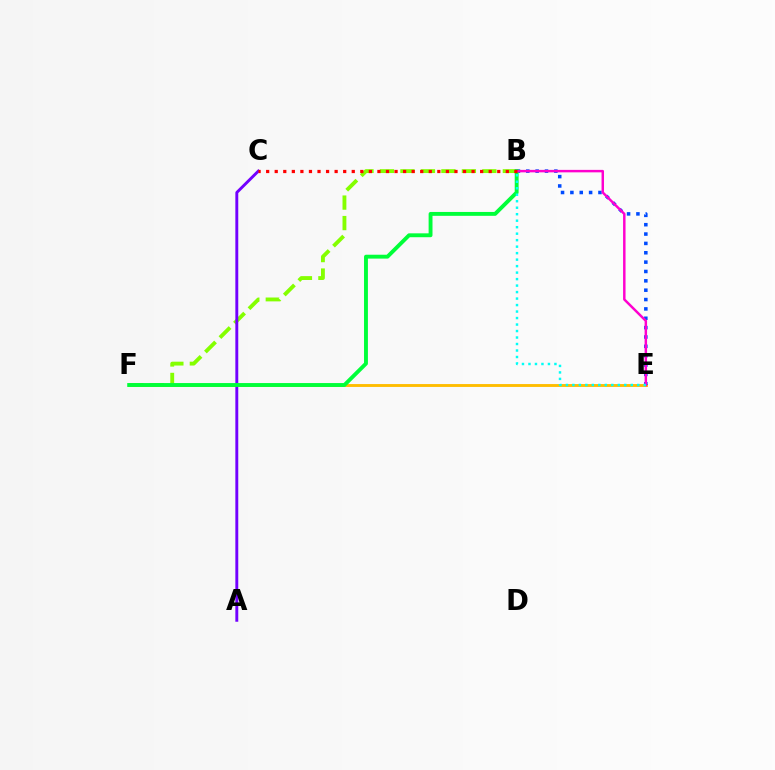{('B', 'F'): [{'color': '#84ff00', 'line_style': 'dashed', 'thickness': 2.78}, {'color': '#00ff39', 'line_style': 'solid', 'thickness': 2.79}], ('E', 'F'): [{'color': '#ffbd00', 'line_style': 'solid', 'thickness': 2.07}], ('A', 'C'): [{'color': '#7200ff', 'line_style': 'solid', 'thickness': 2.1}], ('B', 'E'): [{'color': '#004bff', 'line_style': 'dotted', 'thickness': 2.54}, {'color': '#ff00cf', 'line_style': 'solid', 'thickness': 1.77}, {'color': '#00fff6', 'line_style': 'dotted', 'thickness': 1.76}], ('B', 'C'): [{'color': '#ff0000', 'line_style': 'dotted', 'thickness': 2.33}]}